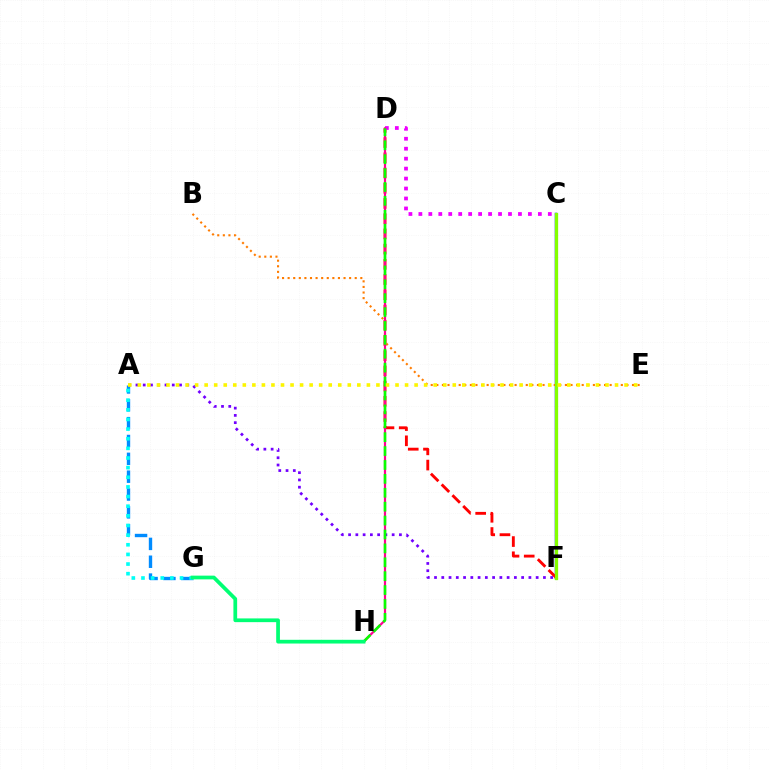{('C', 'F'): [{'color': '#0010ff', 'line_style': 'solid', 'thickness': 1.77}, {'color': '#84ff00', 'line_style': 'solid', 'thickness': 2.35}], ('D', 'F'): [{'color': '#ff0000', 'line_style': 'dashed', 'thickness': 2.07}], ('B', 'E'): [{'color': '#ff7c00', 'line_style': 'dotted', 'thickness': 1.52}], ('C', 'D'): [{'color': '#ee00ff', 'line_style': 'dotted', 'thickness': 2.71}], ('D', 'H'): [{'color': '#ff0094', 'line_style': 'solid', 'thickness': 1.58}, {'color': '#08ff00', 'line_style': 'dashed', 'thickness': 1.89}], ('A', 'F'): [{'color': '#7200ff', 'line_style': 'dotted', 'thickness': 1.97}], ('A', 'G'): [{'color': '#008cff', 'line_style': 'dashed', 'thickness': 2.42}, {'color': '#00fff6', 'line_style': 'dotted', 'thickness': 2.62}], ('G', 'H'): [{'color': '#00ff74', 'line_style': 'solid', 'thickness': 2.69}], ('A', 'E'): [{'color': '#fcf500', 'line_style': 'dotted', 'thickness': 2.59}]}